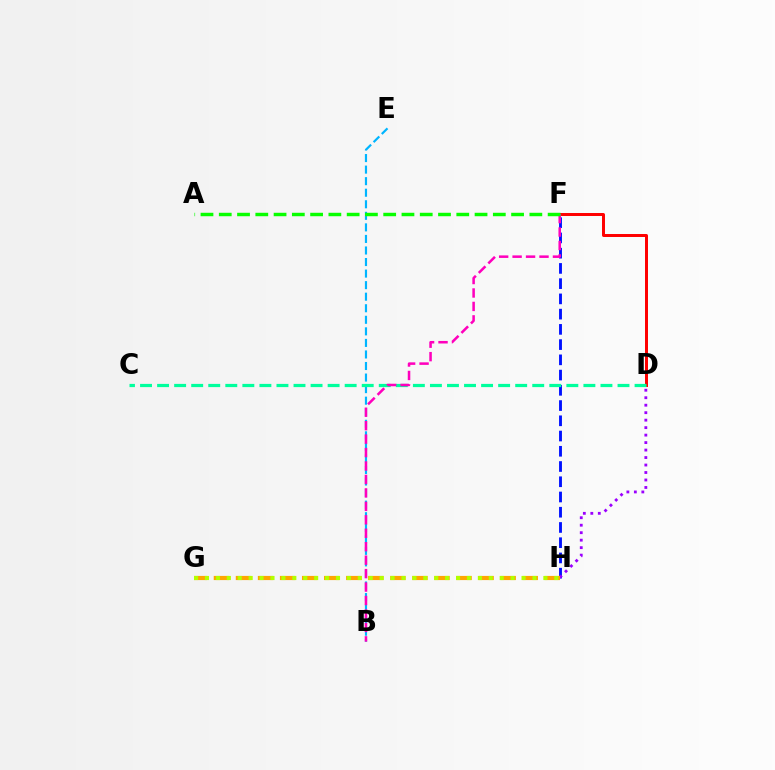{('B', 'E'): [{'color': '#00b5ff', 'line_style': 'dashed', 'thickness': 1.57}], ('D', 'F'): [{'color': '#ff0000', 'line_style': 'solid', 'thickness': 2.14}], ('F', 'H'): [{'color': '#0010ff', 'line_style': 'dashed', 'thickness': 2.07}], ('C', 'D'): [{'color': '#00ff9d', 'line_style': 'dashed', 'thickness': 2.32}], ('D', 'H'): [{'color': '#9b00ff', 'line_style': 'dotted', 'thickness': 2.03}], ('G', 'H'): [{'color': '#ffa500', 'line_style': 'dashed', 'thickness': 3.0}, {'color': '#b3ff00', 'line_style': 'dotted', 'thickness': 2.97}], ('B', 'F'): [{'color': '#ff00bd', 'line_style': 'dashed', 'thickness': 1.83}], ('A', 'F'): [{'color': '#08ff00', 'line_style': 'dashed', 'thickness': 2.48}]}